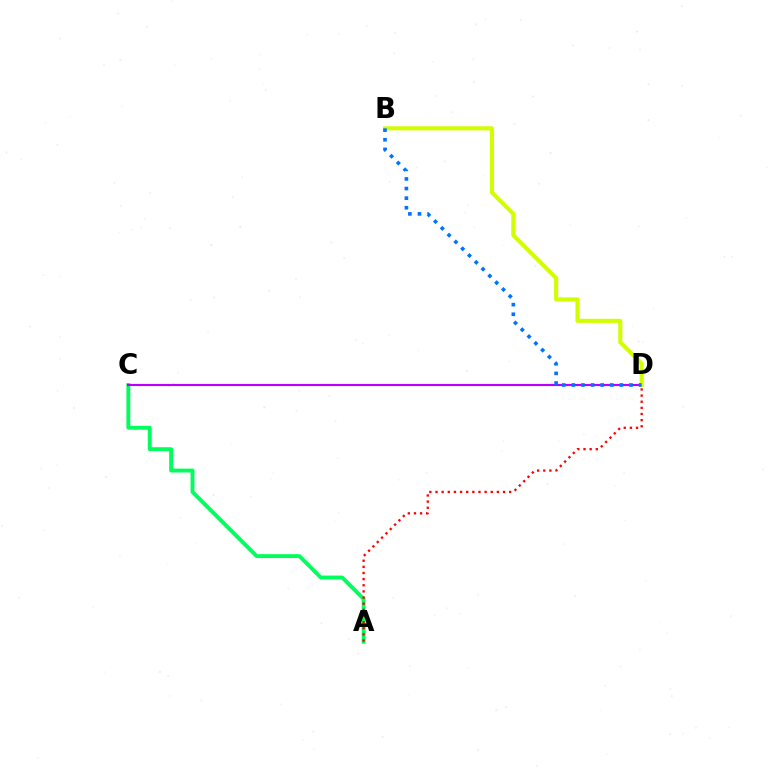{('A', 'C'): [{'color': '#00ff5c', 'line_style': 'solid', 'thickness': 2.79}], ('A', 'D'): [{'color': '#ff0000', 'line_style': 'dotted', 'thickness': 1.67}], ('C', 'D'): [{'color': '#b900ff', 'line_style': 'solid', 'thickness': 1.55}], ('B', 'D'): [{'color': '#d1ff00', 'line_style': 'solid', 'thickness': 2.94}, {'color': '#0074ff', 'line_style': 'dotted', 'thickness': 2.61}]}